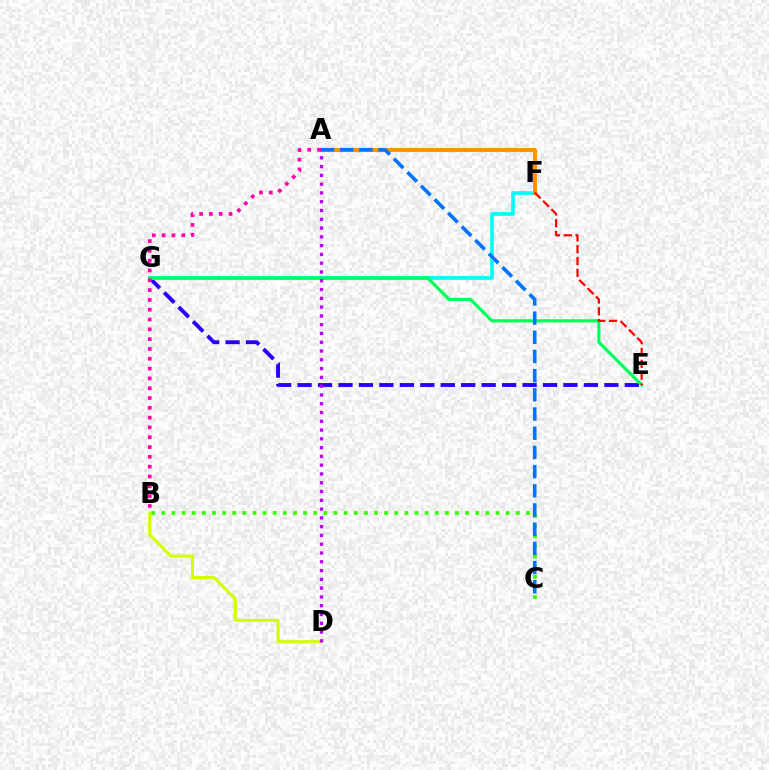{('B', 'D'): [{'color': '#d1ff00', 'line_style': 'solid', 'thickness': 2.19}], ('E', 'G'): [{'color': '#2500ff', 'line_style': 'dashed', 'thickness': 2.78}, {'color': '#00ff5c', 'line_style': 'solid', 'thickness': 2.31}], ('F', 'G'): [{'color': '#00fff6', 'line_style': 'solid', 'thickness': 2.62}], ('A', 'F'): [{'color': '#ff9400', 'line_style': 'solid', 'thickness': 2.95}], ('B', 'C'): [{'color': '#3dff00', 'line_style': 'dotted', 'thickness': 2.75}], ('A', 'D'): [{'color': '#b900ff', 'line_style': 'dotted', 'thickness': 2.39}], ('E', 'F'): [{'color': '#ff0000', 'line_style': 'dashed', 'thickness': 1.61}], ('A', 'C'): [{'color': '#0074ff', 'line_style': 'dashed', 'thickness': 2.61}], ('A', 'B'): [{'color': '#ff00ac', 'line_style': 'dotted', 'thickness': 2.67}]}